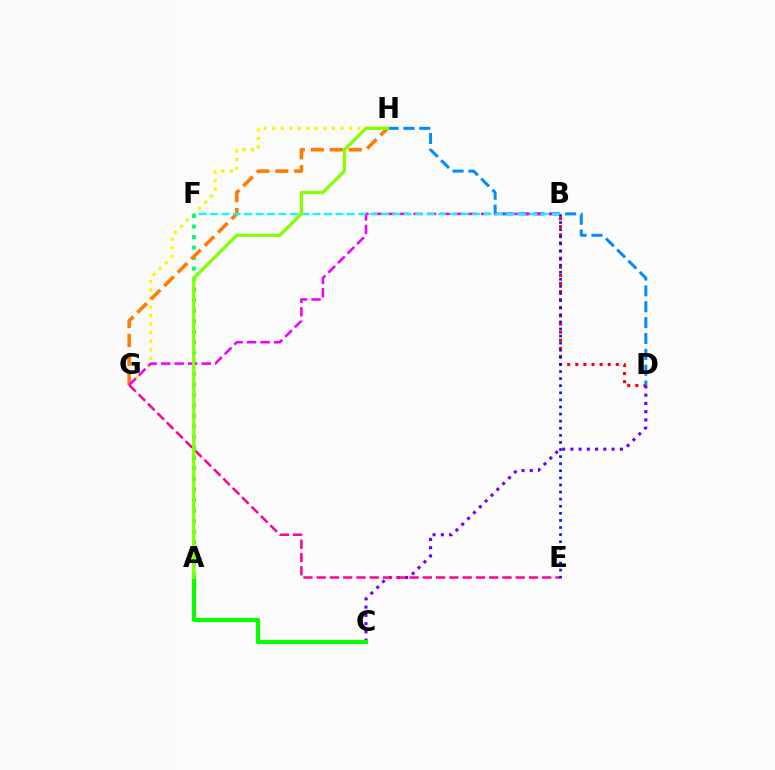{('B', 'D'): [{'color': '#ff0000', 'line_style': 'dotted', 'thickness': 2.2}], ('G', 'H'): [{'color': '#fcf500', 'line_style': 'dotted', 'thickness': 2.32}, {'color': '#ff7c00', 'line_style': 'dashed', 'thickness': 2.58}], ('C', 'D'): [{'color': '#7200ff', 'line_style': 'dotted', 'thickness': 2.24}], ('A', 'F'): [{'color': '#00ff74', 'line_style': 'dotted', 'thickness': 2.86}], ('A', 'C'): [{'color': '#08ff00', 'line_style': 'solid', 'thickness': 2.99}], ('D', 'H'): [{'color': '#008cff', 'line_style': 'dashed', 'thickness': 2.16}], ('B', 'G'): [{'color': '#ee00ff', 'line_style': 'dashed', 'thickness': 1.84}], ('B', 'F'): [{'color': '#00fff6', 'line_style': 'dashed', 'thickness': 1.55}], ('E', 'G'): [{'color': '#ff0094', 'line_style': 'dashed', 'thickness': 1.8}], ('B', 'E'): [{'color': '#0010ff', 'line_style': 'dotted', 'thickness': 1.93}], ('A', 'H'): [{'color': '#84ff00', 'line_style': 'solid', 'thickness': 2.33}]}